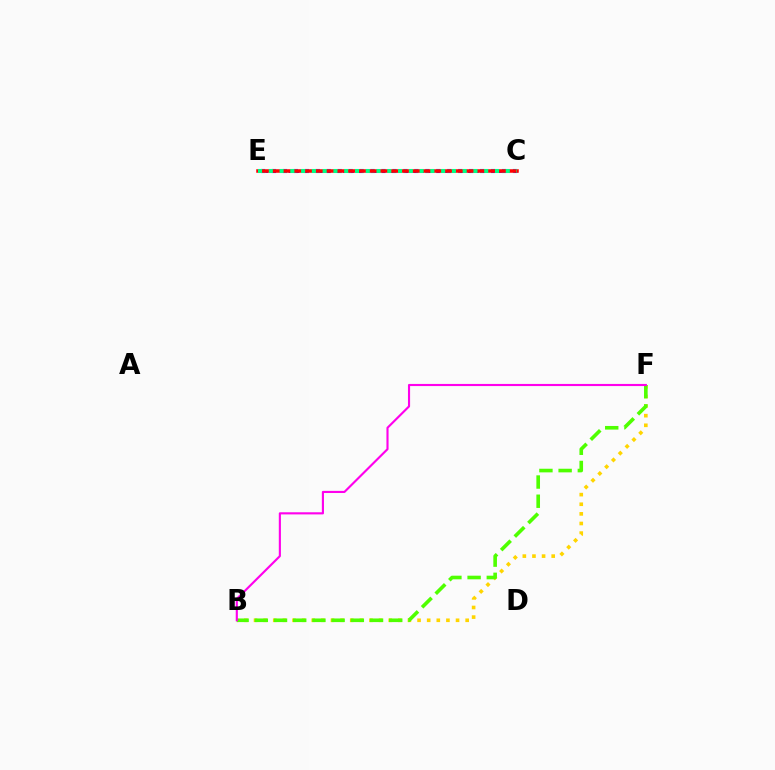{('C', 'E'): [{'color': '#009eff', 'line_style': 'dotted', 'thickness': 2.98}, {'color': '#3700ff', 'line_style': 'dotted', 'thickness': 2.12}, {'color': '#ff0000', 'line_style': 'solid', 'thickness': 2.54}, {'color': '#00ff86', 'line_style': 'dotted', 'thickness': 2.93}], ('B', 'F'): [{'color': '#ffd500', 'line_style': 'dotted', 'thickness': 2.61}, {'color': '#4fff00', 'line_style': 'dashed', 'thickness': 2.61}, {'color': '#ff00ed', 'line_style': 'solid', 'thickness': 1.54}]}